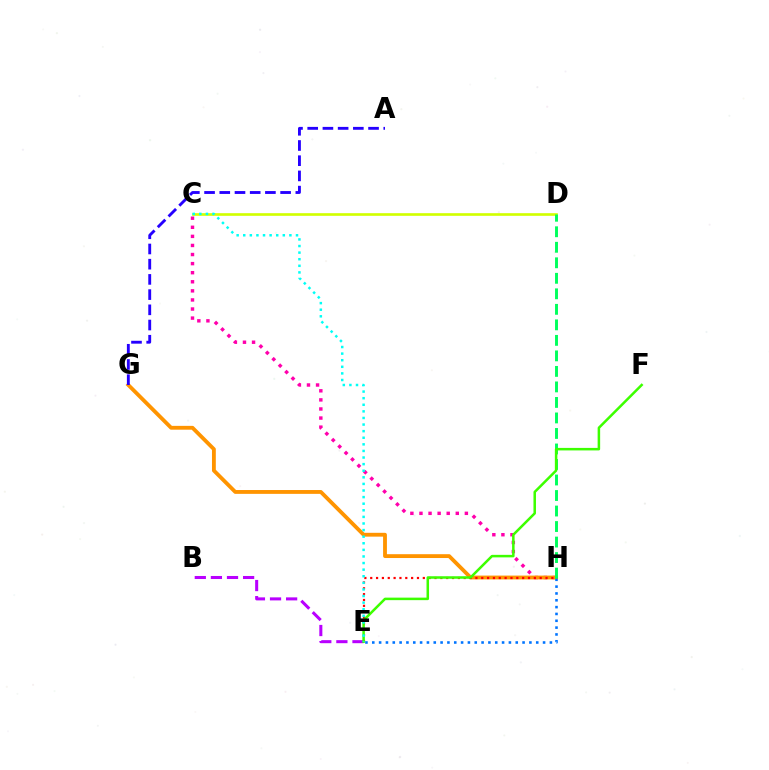{('C', 'H'): [{'color': '#ff00ac', 'line_style': 'dotted', 'thickness': 2.47}], ('G', 'H'): [{'color': '#ff9400', 'line_style': 'solid', 'thickness': 2.76}], ('E', 'H'): [{'color': '#ff0000', 'line_style': 'dotted', 'thickness': 1.59}, {'color': '#0074ff', 'line_style': 'dotted', 'thickness': 1.86}], ('C', 'D'): [{'color': '#d1ff00', 'line_style': 'solid', 'thickness': 1.91}], ('D', 'H'): [{'color': '#00ff5c', 'line_style': 'dashed', 'thickness': 2.11}], ('B', 'E'): [{'color': '#b900ff', 'line_style': 'dashed', 'thickness': 2.19}], ('E', 'F'): [{'color': '#3dff00', 'line_style': 'solid', 'thickness': 1.81}], ('A', 'G'): [{'color': '#2500ff', 'line_style': 'dashed', 'thickness': 2.07}], ('C', 'E'): [{'color': '#00fff6', 'line_style': 'dotted', 'thickness': 1.79}]}